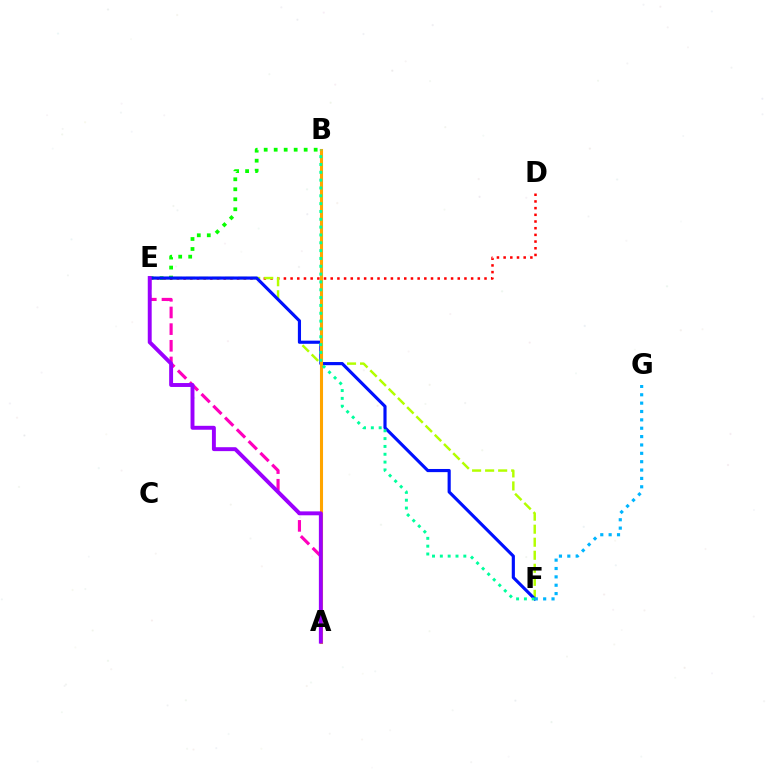{('B', 'E'): [{'color': '#08ff00', 'line_style': 'dotted', 'thickness': 2.72}], ('D', 'E'): [{'color': '#ff0000', 'line_style': 'dotted', 'thickness': 1.82}], ('E', 'F'): [{'color': '#b3ff00', 'line_style': 'dashed', 'thickness': 1.77}, {'color': '#0010ff', 'line_style': 'solid', 'thickness': 2.27}], ('A', 'E'): [{'color': '#ff00bd', 'line_style': 'dashed', 'thickness': 2.26}, {'color': '#9b00ff', 'line_style': 'solid', 'thickness': 2.82}], ('F', 'G'): [{'color': '#00b5ff', 'line_style': 'dotted', 'thickness': 2.27}], ('A', 'B'): [{'color': '#ffa500', 'line_style': 'solid', 'thickness': 2.21}], ('B', 'F'): [{'color': '#00ff9d', 'line_style': 'dotted', 'thickness': 2.13}]}